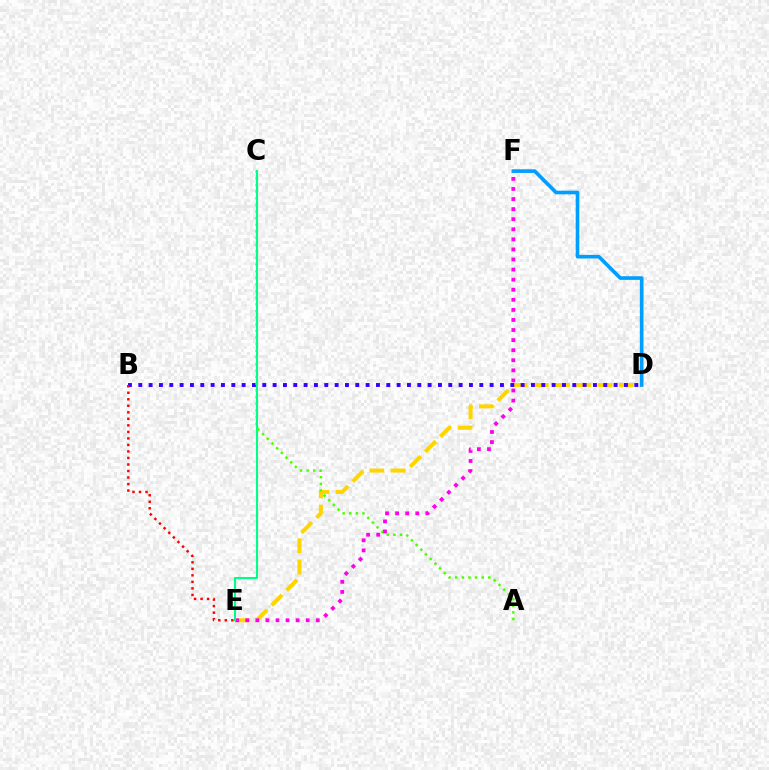{('D', 'E'): [{'color': '#ffd500', 'line_style': 'dashed', 'thickness': 2.89}], ('B', 'D'): [{'color': '#3700ff', 'line_style': 'dotted', 'thickness': 2.81}], ('D', 'F'): [{'color': '#009eff', 'line_style': 'solid', 'thickness': 2.62}], ('A', 'C'): [{'color': '#4fff00', 'line_style': 'dotted', 'thickness': 1.8}], ('E', 'F'): [{'color': '#ff00ed', 'line_style': 'dotted', 'thickness': 2.74}], ('B', 'E'): [{'color': '#ff0000', 'line_style': 'dotted', 'thickness': 1.77}], ('C', 'E'): [{'color': '#00ff86', 'line_style': 'solid', 'thickness': 1.51}]}